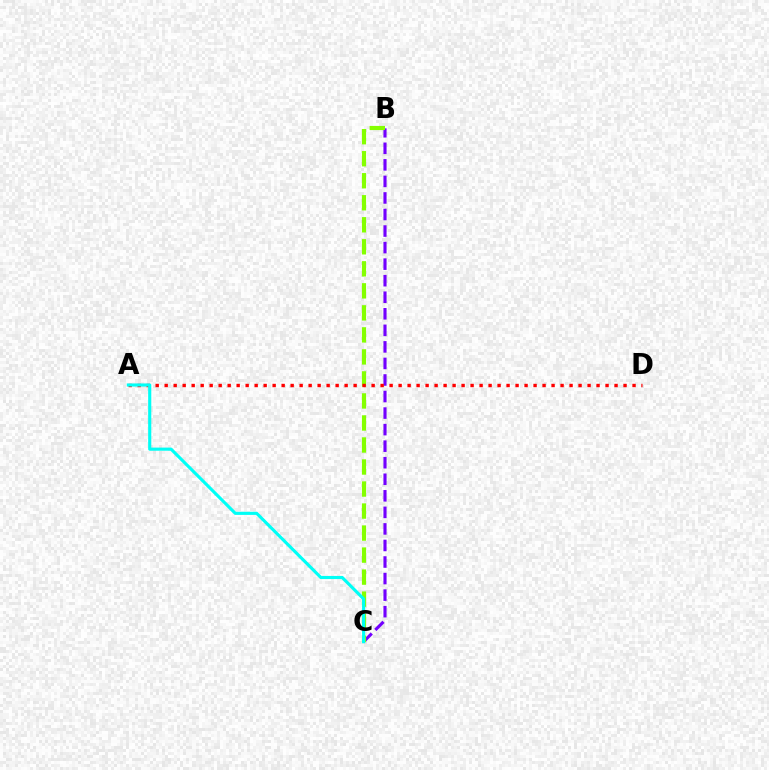{('B', 'C'): [{'color': '#7200ff', 'line_style': 'dashed', 'thickness': 2.25}, {'color': '#84ff00', 'line_style': 'dashed', 'thickness': 2.99}], ('A', 'D'): [{'color': '#ff0000', 'line_style': 'dotted', 'thickness': 2.44}], ('A', 'C'): [{'color': '#00fff6', 'line_style': 'solid', 'thickness': 2.25}]}